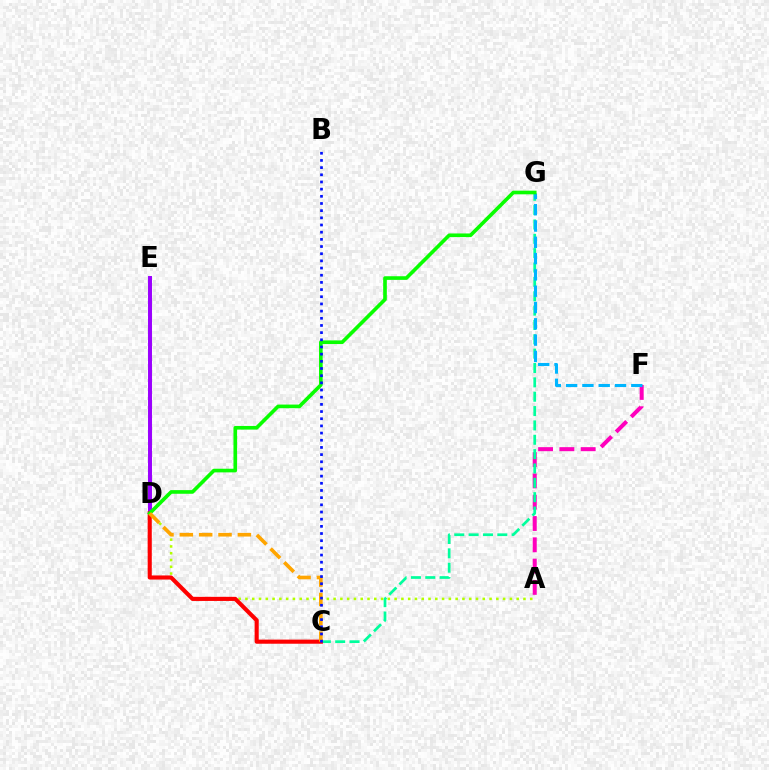{('A', 'D'): [{'color': '#b3ff00', 'line_style': 'dotted', 'thickness': 1.84}], ('A', 'F'): [{'color': '#ff00bd', 'line_style': 'dashed', 'thickness': 2.89}], ('C', 'G'): [{'color': '#00ff9d', 'line_style': 'dashed', 'thickness': 1.95}], ('D', 'E'): [{'color': '#9b00ff', 'line_style': 'solid', 'thickness': 2.85}], ('C', 'D'): [{'color': '#ff0000', 'line_style': 'solid', 'thickness': 2.96}, {'color': '#ffa500', 'line_style': 'dashed', 'thickness': 2.63}], ('F', 'G'): [{'color': '#00b5ff', 'line_style': 'dashed', 'thickness': 2.21}], ('D', 'G'): [{'color': '#08ff00', 'line_style': 'solid', 'thickness': 2.62}], ('B', 'C'): [{'color': '#0010ff', 'line_style': 'dotted', 'thickness': 1.95}]}